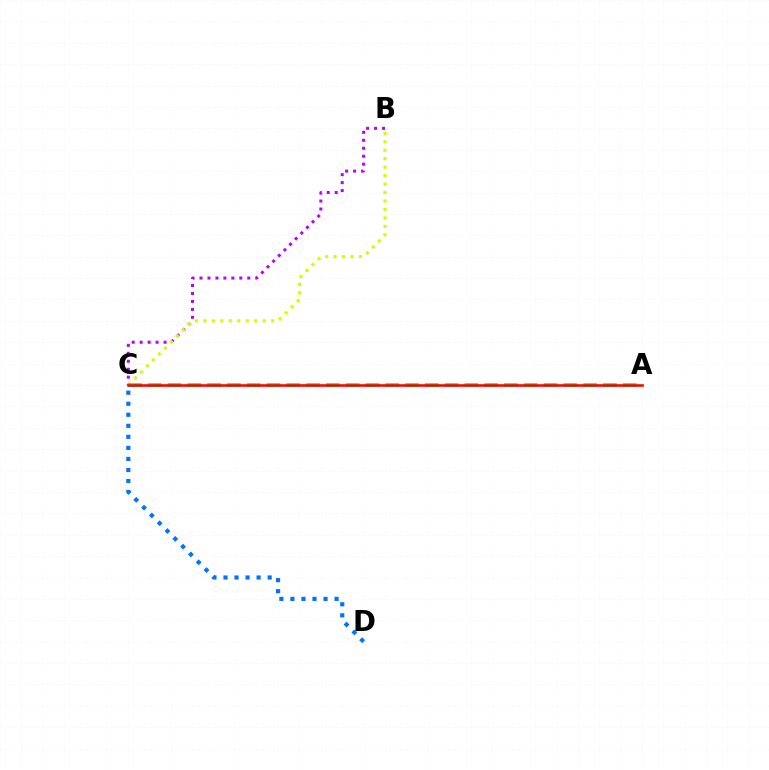{('B', 'C'): [{'color': '#b900ff', 'line_style': 'dotted', 'thickness': 2.16}, {'color': '#d1ff00', 'line_style': 'dotted', 'thickness': 2.3}], ('C', 'D'): [{'color': '#0074ff', 'line_style': 'dotted', 'thickness': 3.0}], ('A', 'C'): [{'color': '#00ff5c', 'line_style': 'dashed', 'thickness': 2.69}, {'color': '#ff0000', 'line_style': 'solid', 'thickness': 1.86}]}